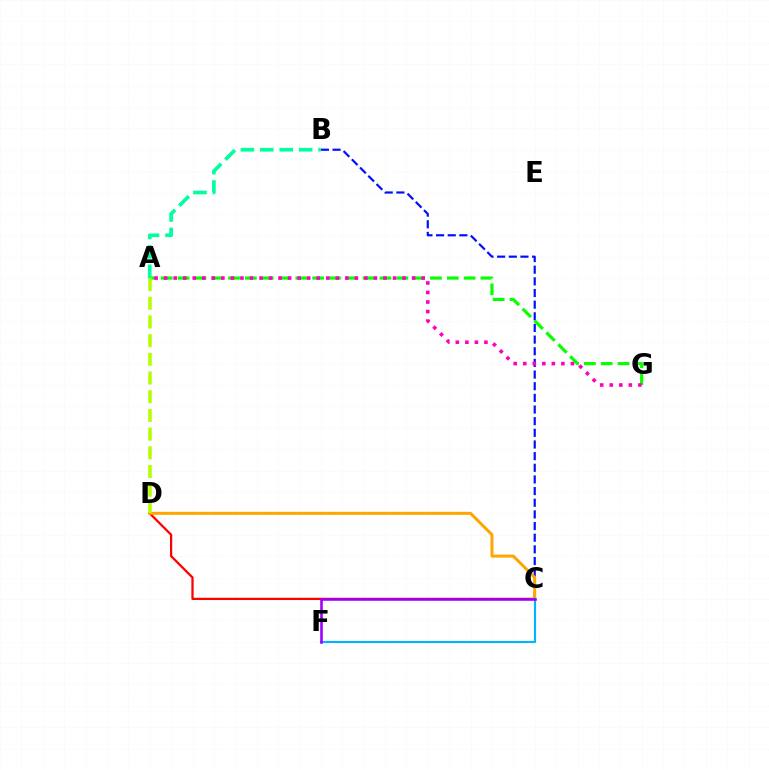{('B', 'C'): [{'color': '#0010ff', 'line_style': 'dashed', 'thickness': 1.58}], ('A', 'G'): [{'color': '#08ff00', 'line_style': 'dashed', 'thickness': 2.29}, {'color': '#ff00bd', 'line_style': 'dotted', 'thickness': 2.59}], ('A', 'B'): [{'color': '#00ff9d', 'line_style': 'dashed', 'thickness': 2.64}], ('C', 'D'): [{'color': '#ff0000', 'line_style': 'solid', 'thickness': 1.63}, {'color': '#ffa500', 'line_style': 'solid', 'thickness': 2.15}], ('A', 'D'): [{'color': '#b3ff00', 'line_style': 'dashed', 'thickness': 2.54}], ('C', 'F'): [{'color': '#00b5ff', 'line_style': 'solid', 'thickness': 1.52}, {'color': '#9b00ff', 'line_style': 'solid', 'thickness': 1.85}]}